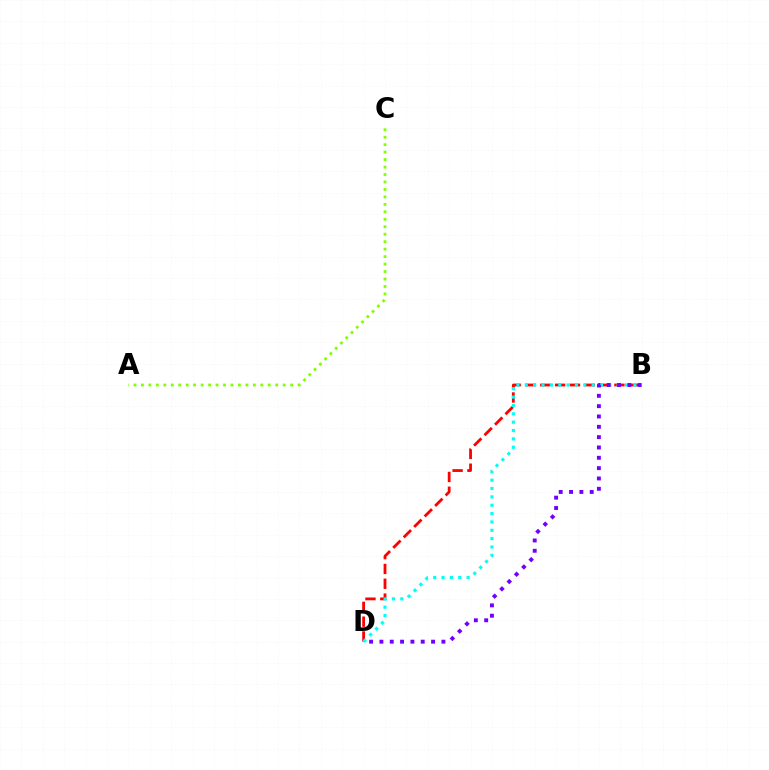{('B', 'D'): [{'color': '#ff0000', 'line_style': 'dashed', 'thickness': 2.01}, {'color': '#00fff6', 'line_style': 'dotted', 'thickness': 2.27}, {'color': '#7200ff', 'line_style': 'dotted', 'thickness': 2.81}], ('A', 'C'): [{'color': '#84ff00', 'line_style': 'dotted', 'thickness': 2.03}]}